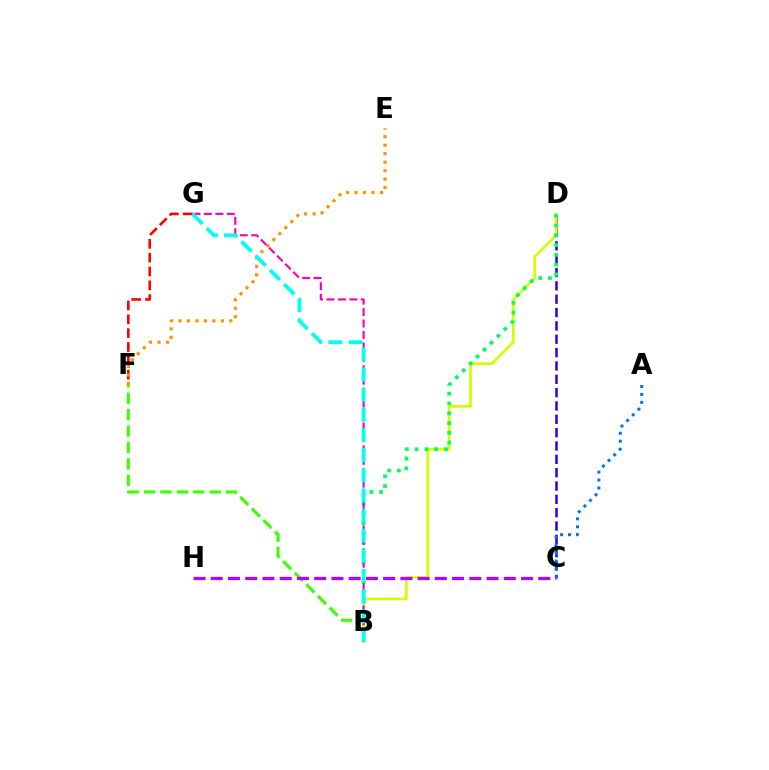{('C', 'D'): [{'color': '#2500ff', 'line_style': 'dashed', 'thickness': 1.81}], ('B', 'D'): [{'color': '#d1ff00', 'line_style': 'solid', 'thickness': 1.95}, {'color': '#00ff5c', 'line_style': 'dotted', 'thickness': 2.66}], ('B', 'F'): [{'color': '#3dff00', 'line_style': 'dashed', 'thickness': 2.23}], ('F', 'G'): [{'color': '#ff0000', 'line_style': 'dashed', 'thickness': 1.88}], ('A', 'C'): [{'color': '#0074ff', 'line_style': 'dotted', 'thickness': 2.16}], ('B', 'G'): [{'color': '#ff00ac', 'line_style': 'dashed', 'thickness': 1.55}, {'color': '#00fff6', 'line_style': 'dashed', 'thickness': 2.74}], ('C', 'H'): [{'color': '#b900ff', 'line_style': 'dashed', 'thickness': 2.34}], ('E', 'F'): [{'color': '#ff9400', 'line_style': 'dotted', 'thickness': 2.3}]}